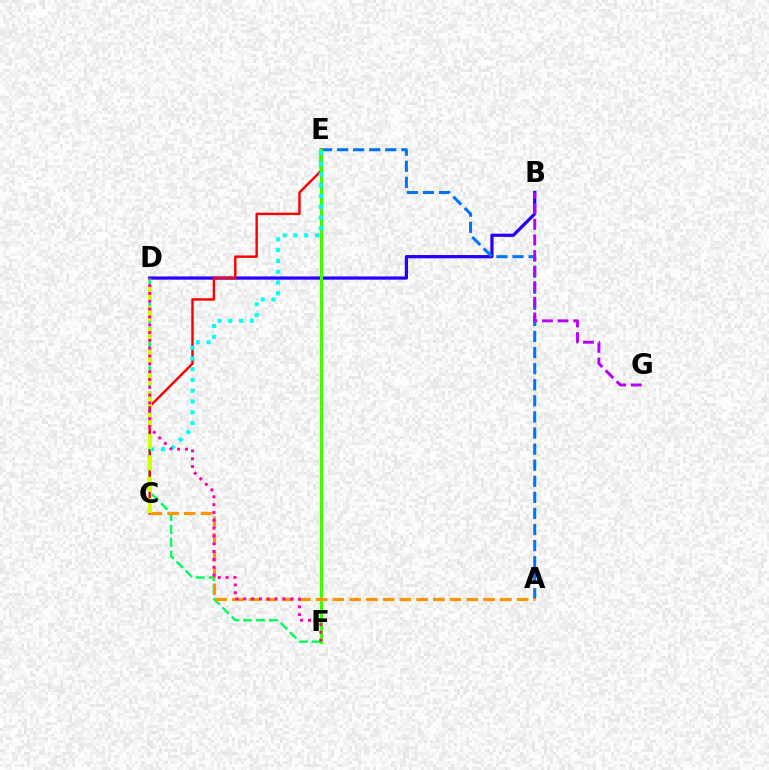{('B', 'D'): [{'color': '#2500ff', 'line_style': 'solid', 'thickness': 2.32}], ('A', 'E'): [{'color': '#0074ff', 'line_style': 'dashed', 'thickness': 2.19}], ('B', 'G'): [{'color': '#b900ff', 'line_style': 'dashed', 'thickness': 2.12}], ('D', 'F'): [{'color': '#00ff5c', 'line_style': 'dashed', 'thickness': 1.76}, {'color': '#ff00ac', 'line_style': 'dotted', 'thickness': 2.13}], ('C', 'E'): [{'color': '#ff0000', 'line_style': 'solid', 'thickness': 1.75}, {'color': '#00fff6', 'line_style': 'dotted', 'thickness': 2.93}], ('E', 'F'): [{'color': '#3dff00', 'line_style': 'solid', 'thickness': 2.23}], ('A', 'C'): [{'color': '#ff9400', 'line_style': 'dashed', 'thickness': 2.28}], ('C', 'D'): [{'color': '#d1ff00', 'line_style': 'dashed', 'thickness': 2.9}]}